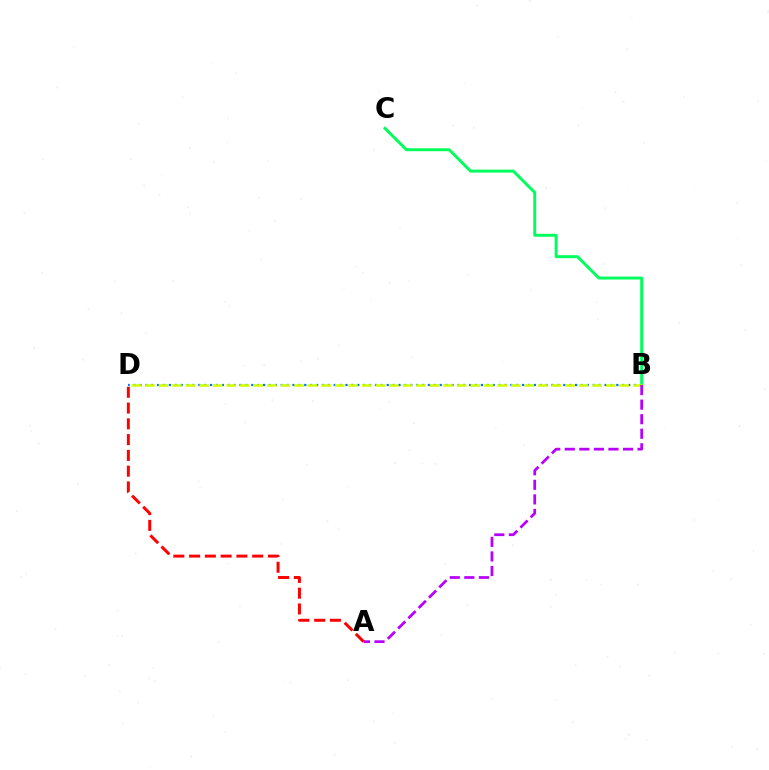{('B', 'D'): [{'color': '#0074ff', 'line_style': 'dotted', 'thickness': 1.6}, {'color': '#d1ff00', 'line_style': 'dashed', 'thickness': 1.84}], ('B', 'C'): [{'color': '#00ff5c', 'line_style': 'solid', 'thickness': 2.12}], ('A', 'B'): [{'color': '#b900ff', 'line_style': 'dashed', 'thickness': 1.98}], ('A', 'D'): [{'color': '#ff0000', 'line_style': 'dashed', 'thickness': 2.14}]}